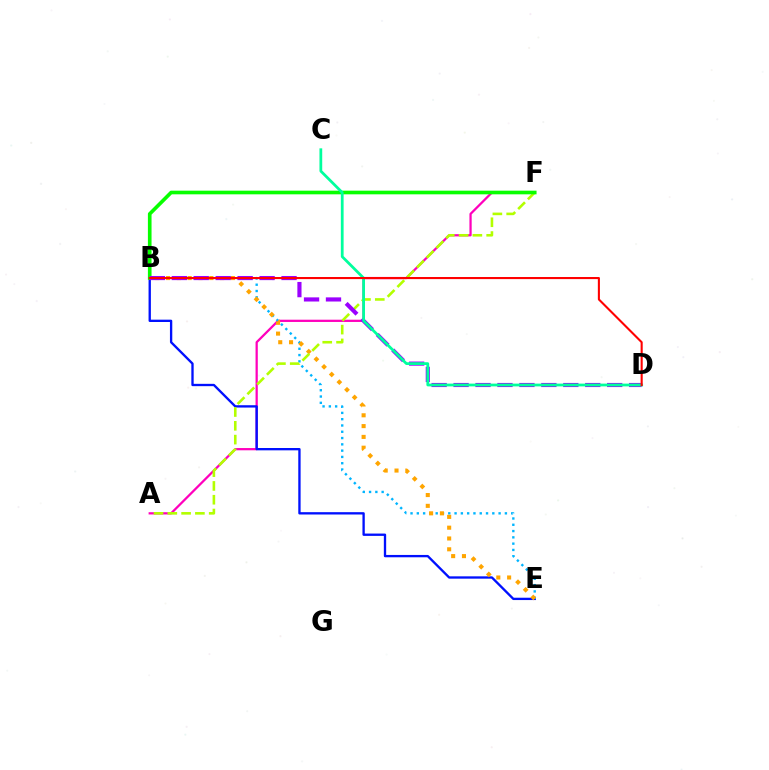{('A', 'F'): [{'color': '#ff00bd', 'line_style': 'solid', 'thickness': 1.62}, {'color': '#b3ff00', 'line_style': 'dashed', 'thickness': 1.87}], ('B', 'E'): [{'color': '#0010ff', 'line_style': 'solid', 'thickness': 1.68}, {'color': '#00b5ff', 'line_style': 'dotted', 'thickness': 1.71}, {'color': '#ffa500', 'line_style': 'dotted', 'thickness': 2.94}], ('B', 'F'): [{'color': '#08ff00', 'line_style': 'solid', 'thickness': 2.62}], ('B', 'D'): [{'color': '#9b00ff', 'line_style': 'dashed', 'thickness': 2.98}, {'color': '#ff0000', 'line_style': 'solid', 'thickness': 1.51}], ('C', 'D'): [{'color': '#00ff9d', 'line_style': 'solid', 'thickness': 1.99}]}